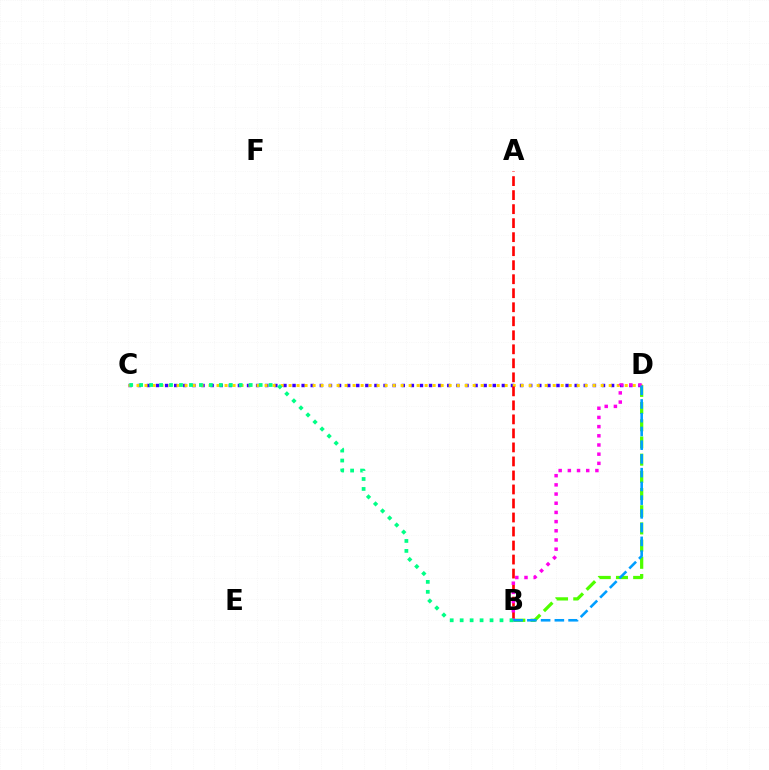{('B', 'D'): [{'color': '#4fff00', 'line_style': 'dashed', 'thickness': 2.34}, {'color': '#ff00ed', 'line_style': 'dotted', 'thickness': 2.5}, {'color': '#009eff', 'line_style': 'dashed', 'thickness': 1.87}], ('C', 'D'): [{'color': '#3700ff', 'line_style': 'dotted', 'thickness': 2.47}, {'color': '#ffd500', 'line_style': 'dotted', 'thickness': 2.17}], ('A', 'B'): [{'color': '#ff0000', 'line_style': 'dashed', 'thickness': 1.9}], ('B', 'C'): [{'color': '#00ff86', 'line_style': 'dotted', 'thickness': 2.71}]}